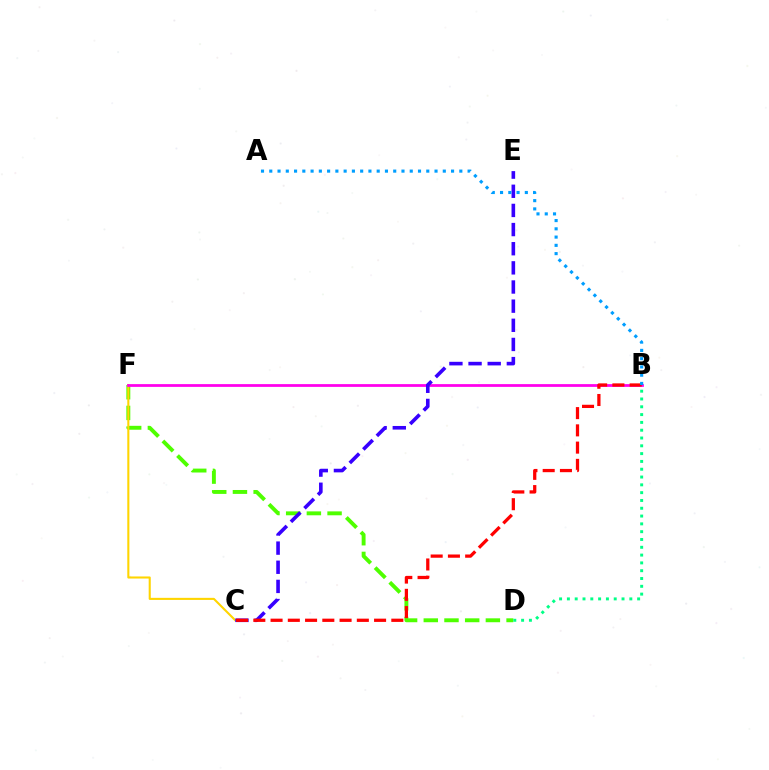{('D', 'F'): [{'color': '#4fff00', 'line_style': 'dashed', 'thickness': 2.81}], ('C', 'F'): [{'color': '#ffd500', 'line_style': 'solid', 'thickness': 1.5}], ('B', 'F'): [{'color': '#ff00ed', 'line_style': 'solid', 'thickness': 1.99}], ('C', 'E'): [{'color': '#3700ff', 'line_style': 'dashed', 'thickness': 2.6}], ('B', 'D'): [{'color': '#00ff86', 'line_style': 'dotted', 'thickness': 2.12}], ('B', 'C'): [{'color': '#ff0000', 'line_style': 'dashed', 'thickness': 2.34}], ('A', 'B'): [{'color': '#009eff', 'line_style': 'dotted', 'thickness': 2.25}]}